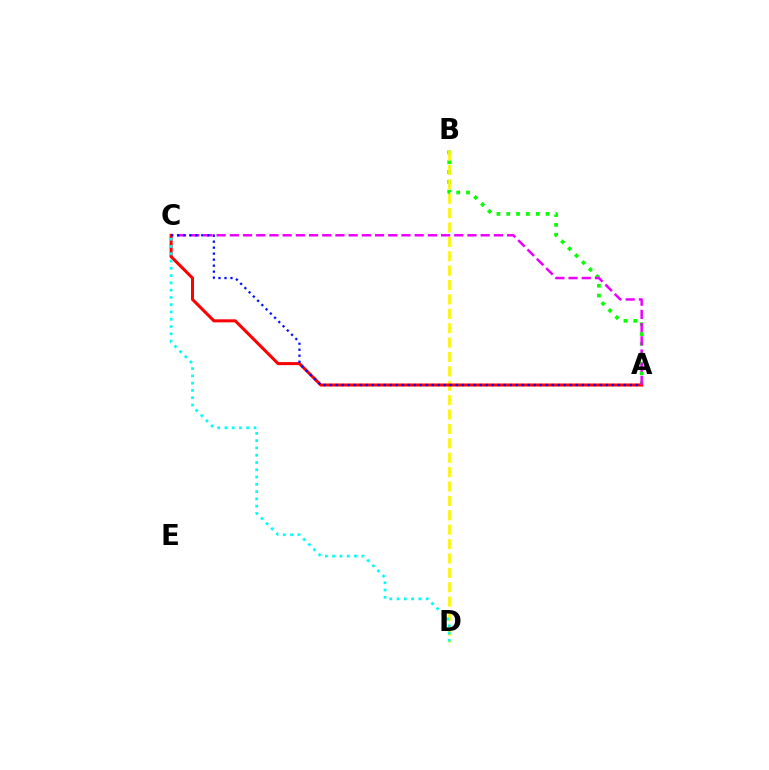{('A', 'B'): [{'color': '#08ff00', 'line_style': 'dotted', 'thickness': 2.67}], ('B', 'D'): [{'color': '#fcf500', 'line_style': 'dashed', 'thickness': 1.96}], ('A', 'C'): [{'color': '#ff0000', 'line_style': 'solid', 'thickness': 2.19}, {'color': '#ee00ff', 'line_style': 'dashed', 'thickness': 1.79}, {'color': '#0010ff', 'line_style': 'dotted', 'thickness': 1.63}], ('C', 'D'): [{'color': '#00fff6', 'line_style': 'dotted', 'thickness': 1.98}]}